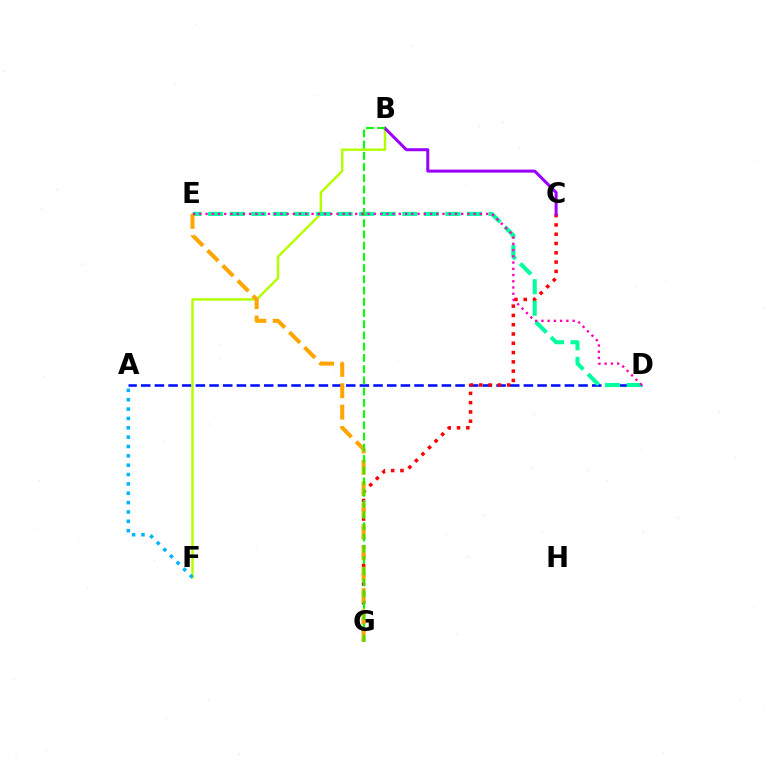{('A', 'D'): [{'color': '#0010ff', 'line_style': 'dashed', 'thickness': 1.86}], ('B', 'F'): [{'color': '#b3ff00', 'line_style': 'solid', 'thickness': 1.76}], ('C', 'G'): [{'color': '#ff0000', 'line_style': 'dotted', 'thickness': 2.52}], ('D', 'E'): [{'color': '#00ff9d', 'line_style': 'dashed', 'thickness': 2.93}, {'color': '#ff00bd', 'line_style': 'dotted', 'thickness': 1.69}], ('B', 'C'): [{'color': '#9b00ff', 'line_style': 'solid', 'thickness': 2.17}], ('A', 'F'): [{'color': '#00b5ff', 'line_style': 'dotted', 'thickness': 2.54}], ('E', 'G'): [{'color': '#ffa500', 'line_style': 'dashed', 'thickness': 2.9}], ('B', 'G'): [{'color': '#08ff00', 'line_style': 'dashed', 'thickness': 1.53}]}